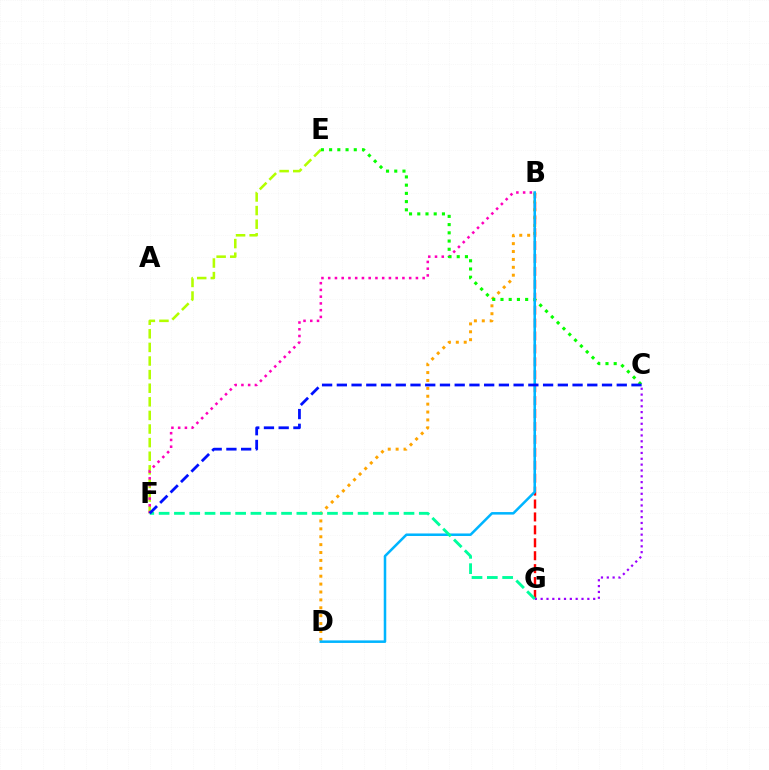{('B', 'G'): [{'color': '#ff0000', 'line_style': 'dashed', 'thickness': 1.76}], ('E', 'F'): [{'color': '#b3ff00', 'line_style': 'dashed', 'thickness': 1.85}], ('B', 'F'): [{'color': '#ff00bd', 'line_style': 'dotted', 'thickness': 1.83}], ('B', 'D'): [{'color': '#ffa500', 'line_style': 'dotted', 'thickness': 2.14}, {'color': '#00b5ff', 'line_style': 'solid', 'thickness': 1.82}], ('C', 'E'): [{'color': '#08ff00', 'line_style': 'dotted', 'thickness': 2.23}], ('C', 'G'): [{'color': '#9b00ff', 'line_style': 'dotted', 'thickness': 1.59}], ('F', 'G'): [{'color': '#00ff9d', 'line_style': 'dashed', 'thickness': 2.08}], ('C', 'F'): [{'color': '#0010ff', 'line_style': 'dashed', 'thickness': 2.0}]}